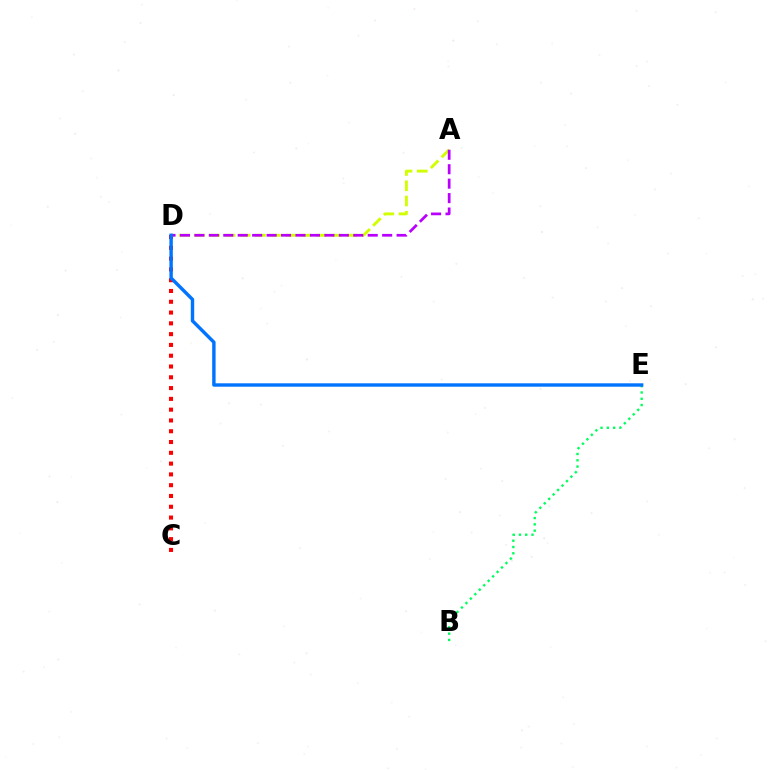{('B', 'E'): [{'color': '#00ff5c', 'line_style': 'dotted', 'thickness': 1.71}], ('C', 'D'): [{'color': '#ff0000', 'line_style': 'dotted', 'thickness': 2.93}], ('A', 'D'): [{'color': '#d1ff00', 'line_style': 'dashed', 'thickness': 2.07}, {'color': '#b900ff', 'line_style': 'dashed', 'thickness': 1.96}], ('D', 'E'): [{'color': '#0074ff', 'line_style': 'solid', 'thickness': 2.45}]}